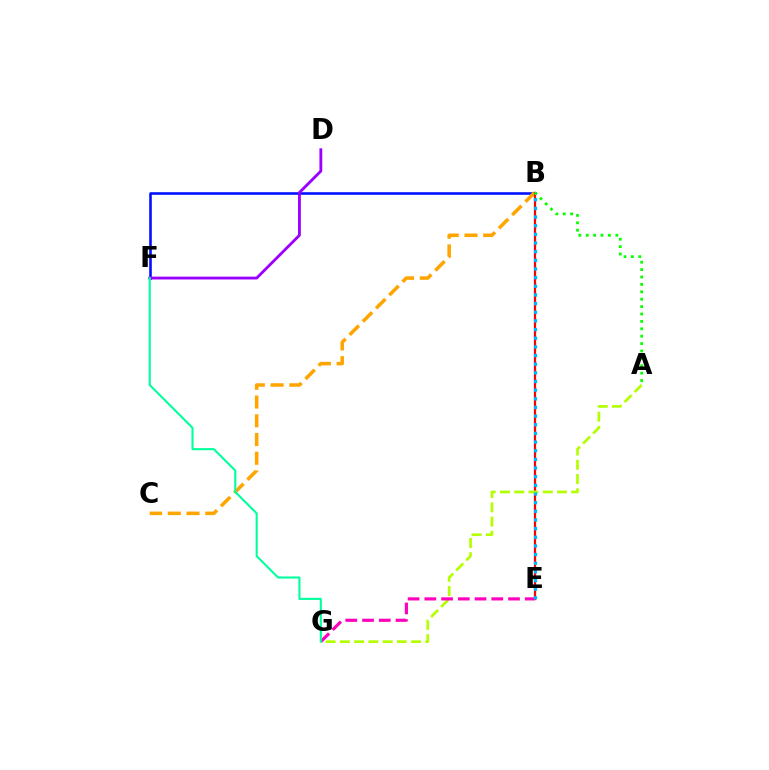{('B', 'F'): [{'color': '#0010ff', 'line_style': 'solid', 'thickness': 1.87}], ('B', 'C'): [{'color': '#ffa500', 'line_style': 'dashed', 'thickness': 2.54}], ('B', 'E'): [{'color': '#ff0000', 'line_style': 'solid', 'thickness': 1.61}, {'color': '#00b5ff', 'line_style': 'dotted', 'thickness': 2.35}], ('D', 'F'): [{'color': '#9b00ff', 'line_style': 'solid', 'thickness': 2.04}], ('A', 'G'): [{'color': '#b3ff00', 'line_style': 'dashed', 'thickness': 1.93}], ('E', 'G'): [{'color': '#ff00bd', 'line_style': 'dashed', 'thickness': 2.27}], ('F', 'G'): [{'color': '#00ff9d', 'line_style': 'solid', 'thickness': 1.51}], ('A', 'B'): [{'color': '#08ff00', 'line_style': 'dotted', 'thickness': 2.01}]}